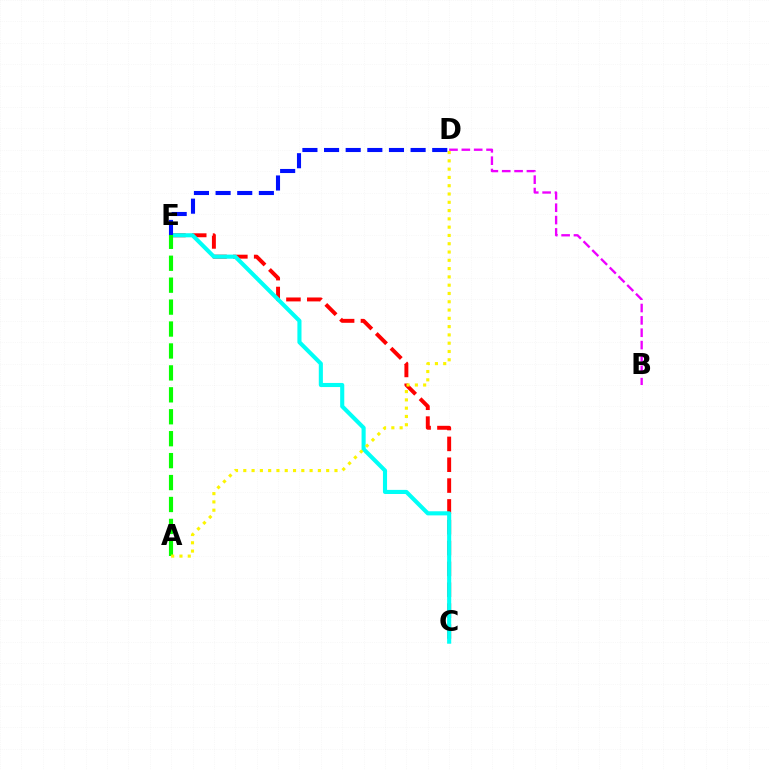{('C', 'E'): [{'color': '#ff0000', 'line_style': 'dashed', 'thickness': 2.83}, {'color': '#00fff6', 'line_style': 'solid', 'thickness': 2.96}], ('A', 'E'): [{'color': '#08ff00', 'line_style': 'dashed', 'thickness': 2.98}], ('B', 'D'): [{'color': '#ee00ff', 'line_style': 'dashed', 'thickness': 1.68}], ('A', 'D'): [{'color': '#fcf500', 'line_style': 'dotted', 'thickness': 2.25}], ('D', 'E'): [{'color': '#0010ff', 'line_style': 'dashed', 'thickness': 2.94}]}